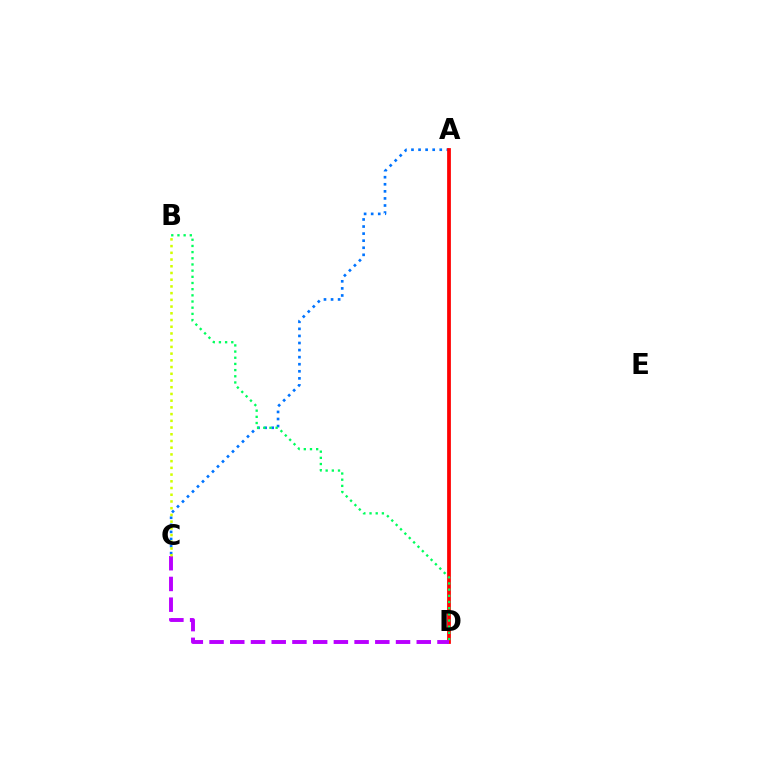{('A', 'C'): [{'color': '#0074ff', 'line_style': 'dotted', 'thickness': 1.92}], ('A', 'D'): [{'color': '#ff0000', 'line_style': 'solid', 'thickness': 2.71}], ('B', 'D'): [{'color': '#00ff5c', 'line_style': 'dotted', 'thickness': 1.68}], ('C', 'D'): [{'color': '#b900ff', 'line_style': 'dashed', 'thickness': 2.81}], ('B', 'C'): [{'color': '#d1ff00', 'line_style': 'dotted', 'thickness': 1.83}]}